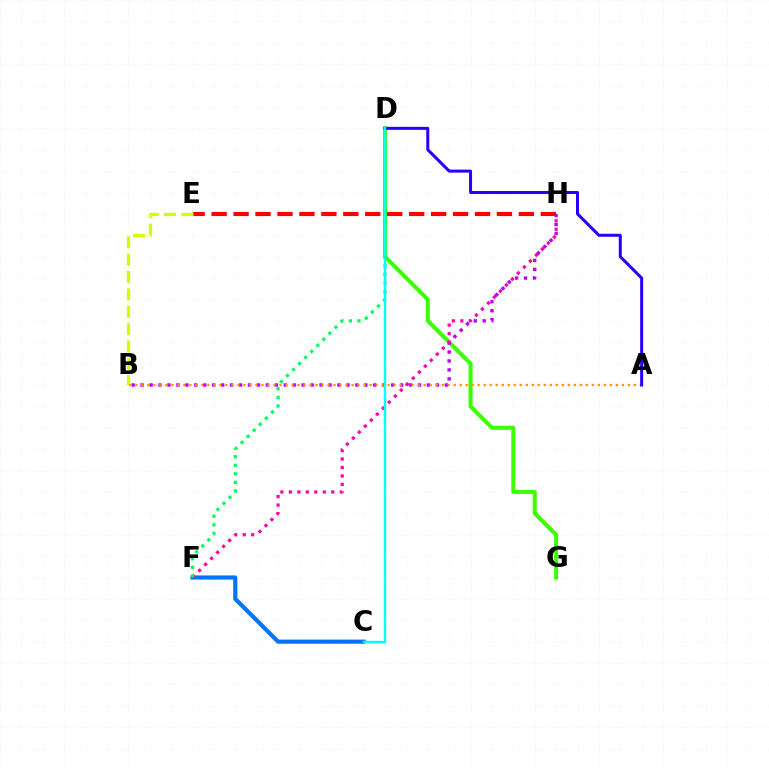{('C', 'F'): [{'color': '#0074ff', 'line_style': 'solid', 'thickness': 2.98}], ('D', 'G'): [{'color': '#3dff00', 'line_style': 'solid', 'thickness': 2.92}], ('B', 'H'): [{'color': '#b900ff', 'line_style': 'dotted', 'thickness': 2.43}], ('E', 'H'): [{'color': '#ff0000', 'line_style': 'dashed', 'thickness': 2.98}], ('B', 'E'): [{'color': '#d1ff00', 'line_style': 'dashed', 'thickness': 2.36}], ('A', 'B'): [{'color': '#ff9400', 'line_style': 'dotted', 'thickness': 1.63}], ('F', 'H'): [{'color': '#ff00ac', 'line_style': 'dotted', 'thickness': 2.3}], ('D', 'F'): [{'color': '#00ff5c', 'line_style': 'dotted', 'thickness': 2.33}], ('A', 'D'): [{'color': '#2500ff', 'line_style': 'solid', 'thickness': 2.17}], ('C', 'D'): [{'color': '#00fff6', 'line_style': 'solid', 'thickness': 1.68}]}